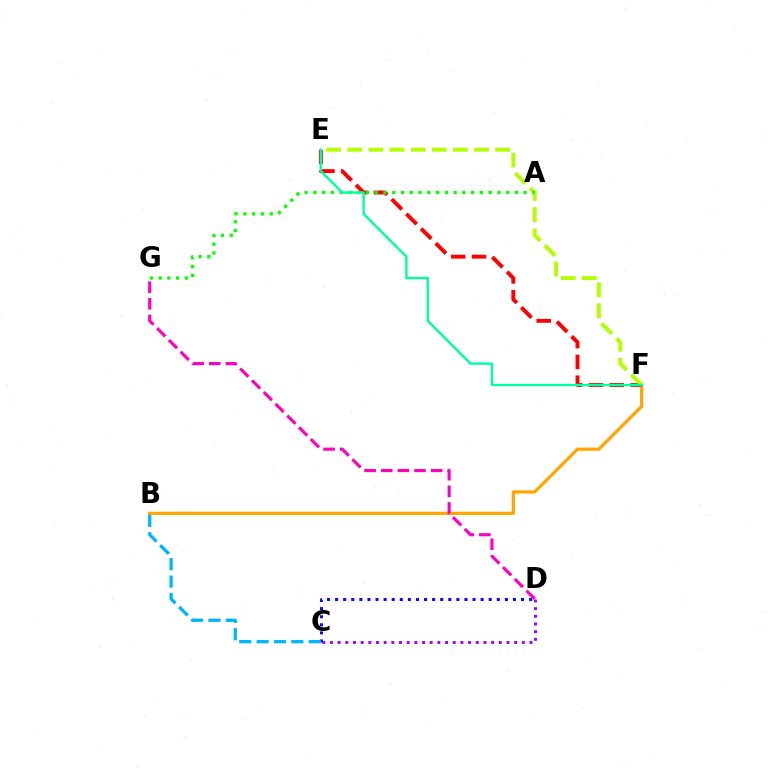{('B', 'F'): [{'color': '#ffa500', 'line_style': 'solid', 'thickness': 2.32}], ('E', 'F'): [{'color': '#ff0000', 'line_style': 'dashed', 'thickness': 2.82}, {'color': '#b3ff00', 'line_style': 'dashed', 'thickness': 2.87}, {'color': '#00ff9d', 'line_style': 'solid', 'thickness': 1.72}], ('D', 'G'): [{'color': '#ff00bd', 'line_style': 'dashed', 'thickness': 2.26}], ('C', 'D'): [{'color': '#0010ff', 'line_style': 'dotted', 'thickness': 2.2}, {'color': '#9b00ff', 'line_style': 'dotted', 'thickness': 2.09}], ('B', 'C'): [{'color': '#00b5ff', 'line_style': 'dashed', 'thickness': 2.36}], ('A', 'G'): [{'color': '#08ff00', 'line_style': 'dotted', 'thickness': 2.38}]}